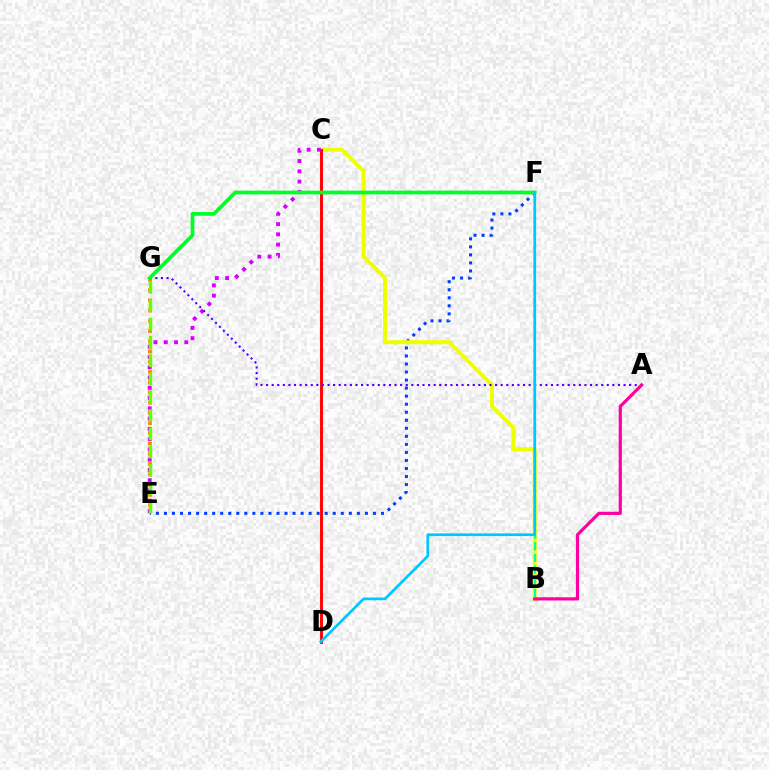{('E', 'F'): [{'color': '#003fff', 'line_style': 'dotted', 'thickness': 2.18}], ('B', 'C'): [{'color': '#eeff00', 'line_style': 'solid', 'thickness': 2.91}], ('C', 'D'): [{'color': '#ff0000', 'line_style': 'solid', 'thickness': 2.09}], ('C', 'E'): [{'color': '#d600ff', 'line_style': 'dotted', 'thickness': 2.79}], ('B', 'F'): [{'color': '#00ffaf', 'line_style': 'dashed', 'thickness': 1.58}], ('E', 'G'): [{'color': '#ff8800', 'line_style': 'dotted', 'thickness': 2.78}, {'color': '#66ff00', 'line_style': 'dashed', 'thickness': 2.49}], ('A', 'G'): [{'color': '#4f00ff', 'line_style': 'dotted', 'thickness': 1.52}], ('F', 'G'): [{'color': '#00ff27', 'line_style': 'solid', 'thickness': 2.69}], ('A', 'B'): [{'color': '#ff00a0', 'line_style': 'solid', 'thickness': 2.3}], ('D', 'F'): [{'color': '#00c7ff', 'line_style': 'solid', 'thickness': 1.95}]}